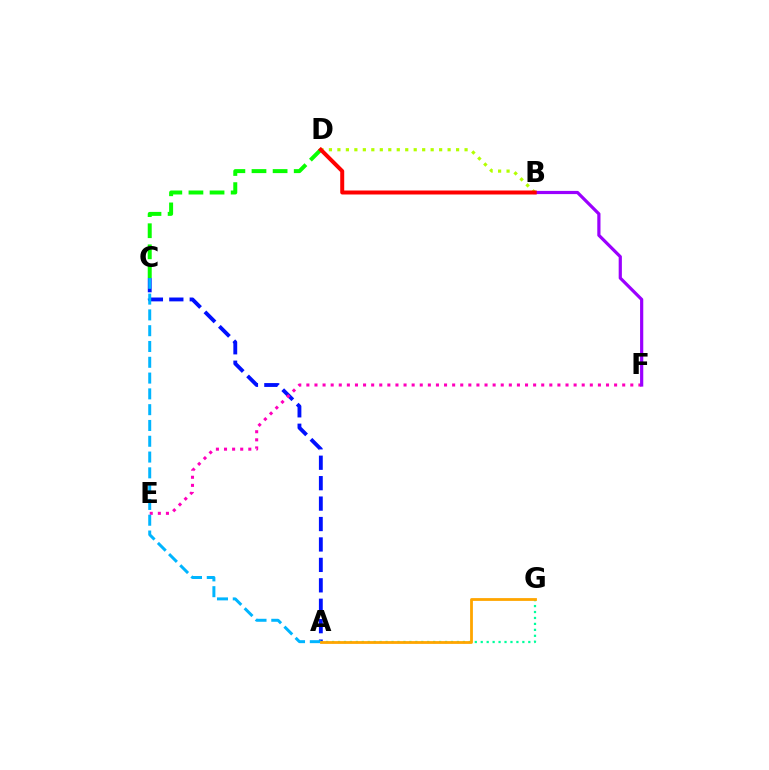{('A', 'C'): [{'color': '#0010ff', 'line_style': 'dashed', 'thickness': 2.78}, {'color': '#00b5ff', 'line_style': 'dashed', 'thickness': 2.15}], ('E', 'F'): [{'color': '#ff00bd', 'line_style': 'dotted', 'thickness': 2.2}], ('A', 'G'): [{'color': '#00ff9d', 'line_style': 'dotted', 'thickness': 1.62}, {'color': '#ffa500', 'line_style': 'solid', 'thickness': 2.01}], ('B', 'F'): [{'color': '#9b00ff', 'line_style': 'solid', 'thickness': 2.3}], ('B', 'D'): [{'color': '#b3ff00', 'line_style': 'dotted', 'thickness': 2.3}, {'color': '#ff0000', 'line_style': 'solid', 'thickness': 2.87}], ('C', 'D'): [{'color': '#08ff00', 'line_style': 'dashed', 'thickness': 2.87}]}